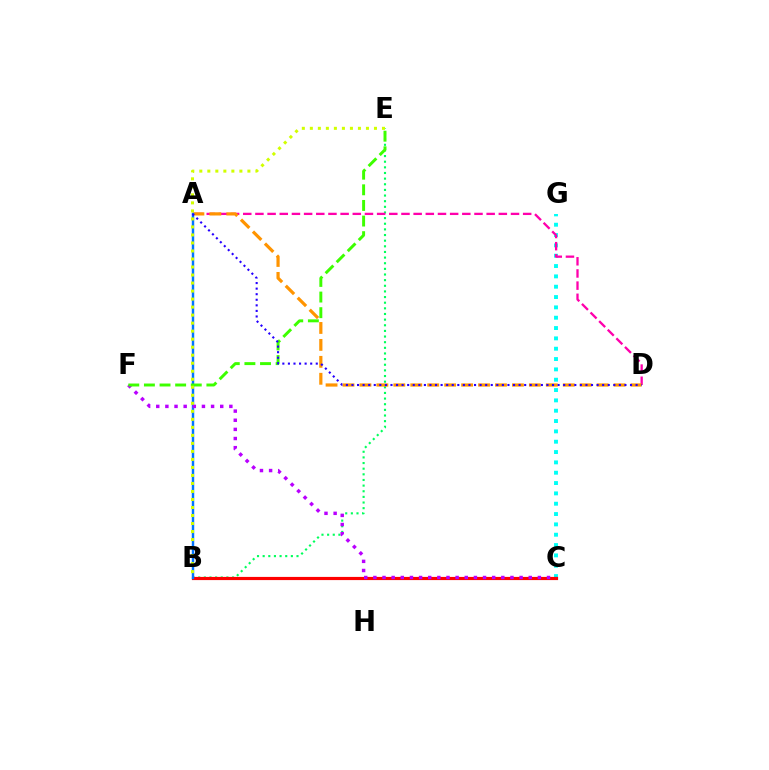{('B', 'E'): [{'color': '#00ff5c', 'line_style': 'dotted', 'thickness': 1.53}, {'color': '#d1ff00', 'line_style': 'dotted', 'thickness': 2.18}], ('C', 'G'): [{'color': '#00fff6', 'line_style': 'dotted', 'thickness': 2.81}], ('B', 'C'): [{'color': '#ff0000', 'line_style': 'solid', 'thickness': 2.28}], ('A', 'D'): [{'color': '#ff00ac', 'line_style': 'dashed', 'thickness': 1.65}, {'color': '#ff9400', 'line_style': 'dashed', 'thickness': 2.3}, {'color': '#2500ff', 'line_style': 'dotted', 'thickness': 1.51}], ('A', 'B'): [{'color': '#0074ff', 'line_style': 'solid', 'thickness': 1.76}], ('C', 'F'): [{'color': '#b900ff', 'line_style': 'dotted', 'thickness': 2.48}], ('E', 'F'): [{'color': '#3dff00', 'line_style': 'dashed', 'thickness': 2.12}]}